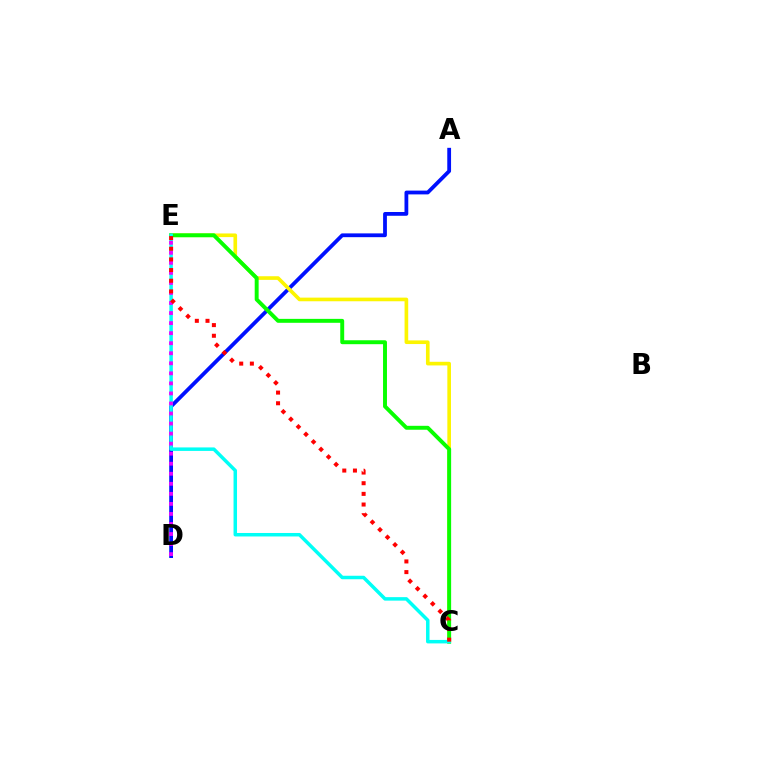{('A', 'D'): [{'color': '#0010ff', 'line_style': 'solid', 'thickness': 2.73}], ('C', 'E'): [{'color': '#fcf500', 'line_style': 'solid', 'thickness': 2.62}, {'color': '#08ff00', 'line_style': 'solid', 'thickness': 2.83}, {'color': '#00fff6', 'line_style': 'solid', 'thickness': 2.51}, {'color': '#ff0000', 'line_style': 'dotted', 'thickness': 2.9}], ('D', 'E'): [{'color': '#ee00ff', 'line_style': 'dotted', 'thickness': 2.73}]}